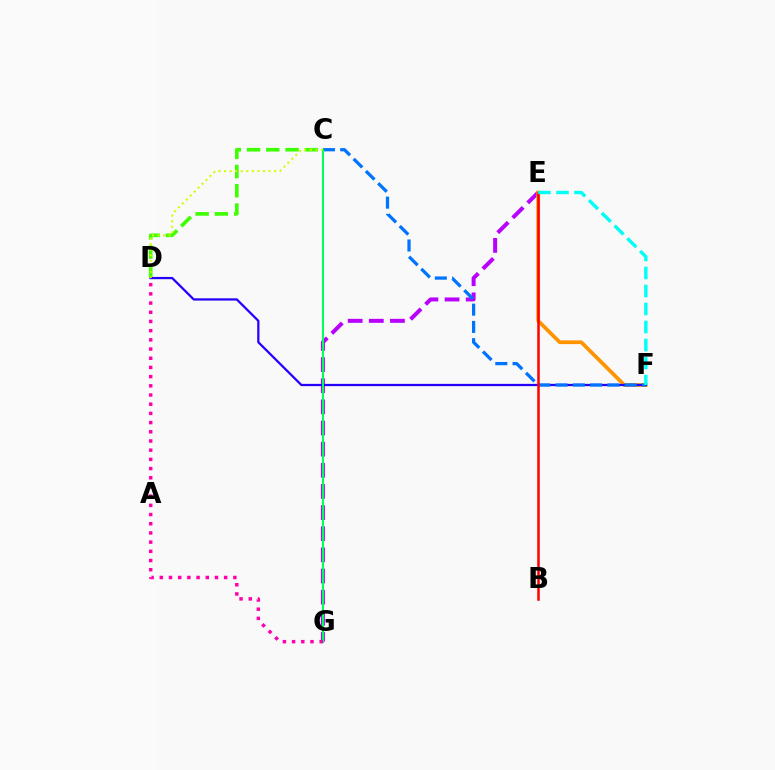{('E', 'G'): [{'color': '#b900ff', 'line_style': 'dashed', 'thickness': 2.87}], ('E', 'F'): [{'color': '#ff9400', 'line_style': 'solid', 'thickness': 2.69}, {'color': '#00fff6', 'line_style': 'dashed', 'thickness': 2.45}], ('C', 'D'): [{'color': '#3dff00', 'line_style': 'dashed', 'thickness': 2.62}, {'color': '#d1ff00', 'line_style': 'dotted', 'thickness': 1.51}], ('D', 'F'): [{'color': '#2500ff', 'line_style': 'solid', 'thickness': 1.62}], ('C', 'F'): [{'color': '#0074ff', 'line_style': 'dashed', 'thickness': 2.35}], ('C', 'G'): [{'color': '#00ff5c', 'line_style': 'solid', 'thickness': 1.5}], ('B', 'E'): [{'color': '#ff0000', 'line_style': 'solid', 'thickness': 1.81}], ('D', 'G'): [{'color': '#ff00ac', 'line_style': 'dotted', 'thickness': 2.5}]}